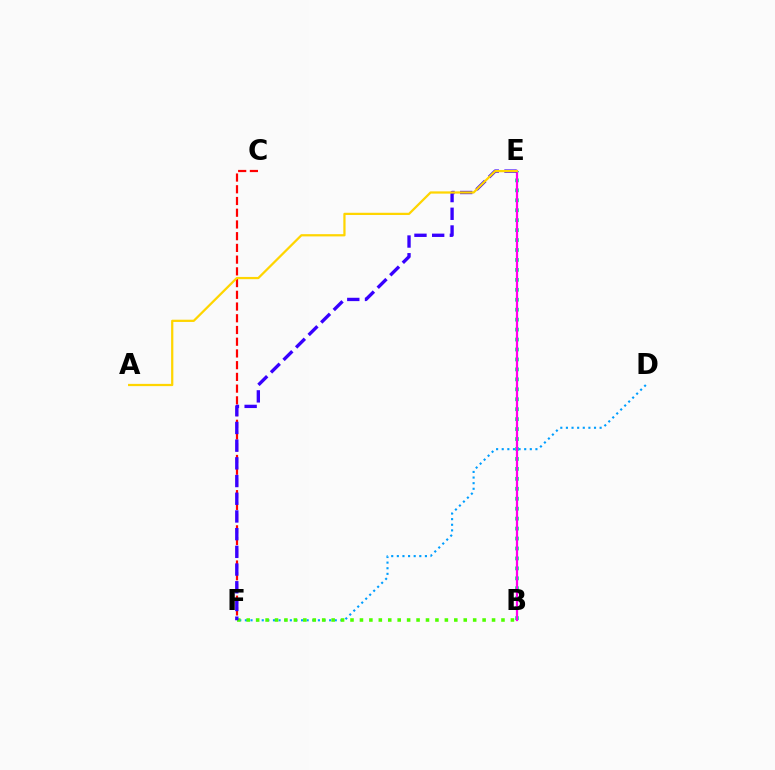{('B', 'E'): [{'color': '#00ff86', 'line_style': 'dotted', 'thickness': 2.7}, {'color': '#ff00ed', 'line_style': 'solid', 'thickness': 1.6}], ('D', 'F'): [{'color': '#009eff', 'line_style': 'dotted', 'thickness': 1.53}], ('C', 'F'): [{'color': '#ff0000', 'line_style': 'dashed', 'thickness': 1.59}], ('B', 'F'): [{'color': '#4fff00', 'line_style': 'dotted', 'thickness': 2.56}], ('E', 'F'): [{'color': '#3700ff', 'line_style': 'dashed', 'thickness': 2.4}], ('A', 'E'): [{'color': '#ffd500', 'line_style': 'solid', 'thickness': 1.61}]}